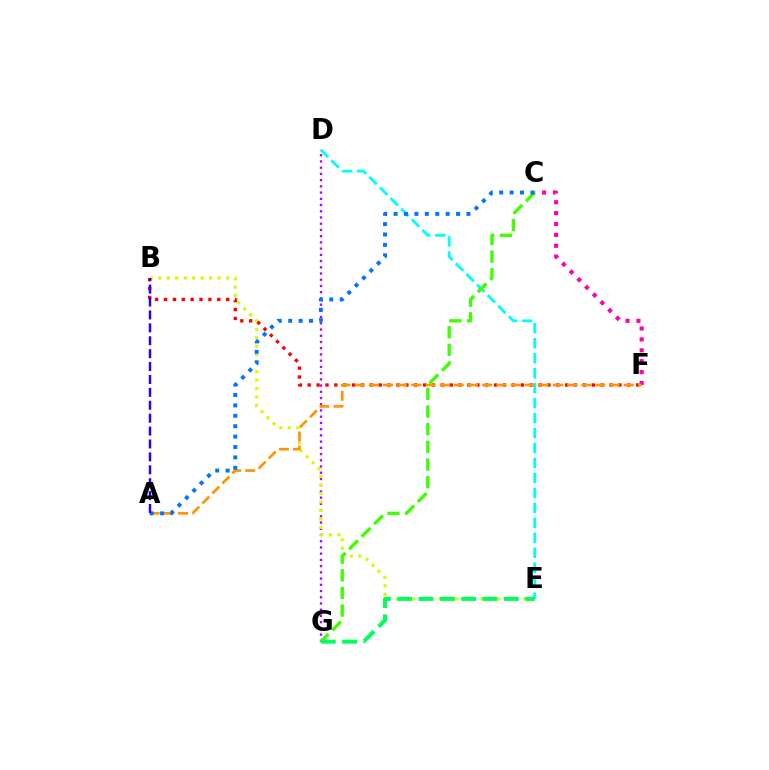{('C', 'F'): [{'color': '#ff00ac', 'line_style': 'dotted', 'thickness': 2.96}], ('D', 'E'): [{'color': '#00fff6', 'line_style': 'dashed', 'thickness': 2.03}], ('D', 'G'): [{'color': '#b900ff', 'line_style': 'dotted', 'thickness': 1.69}], ('B', 'E'): [{'color': '#d1ff00', 'line_style': 'dotted', 'thickness': 2.3}], ('B', 'F'): [{'color': '#ff0000', 'line_style': 'dotted', 'thickness': 2.41}], ('C', 'G'): [{'color': '#3dff00', 'line_style': 'dashed', 'thickness': 2.4}], ('A', 'F'): [{'color': '#ff9400', 'line_style': 'dashed', 'thickness': 1.92}], ('A', 'C'): [{'color': '#0074ff', 'line_style': 'dotted', 'thickness': 2.83}], ('E', 'G'): [{'color': '#00ff5c', 'line_style': 'dashed', 'thickness': 2.9}], ('A', 'B'): [{'color': '#2500ff', 'line_style': 'dashed', 'thickness': 1.75}]}